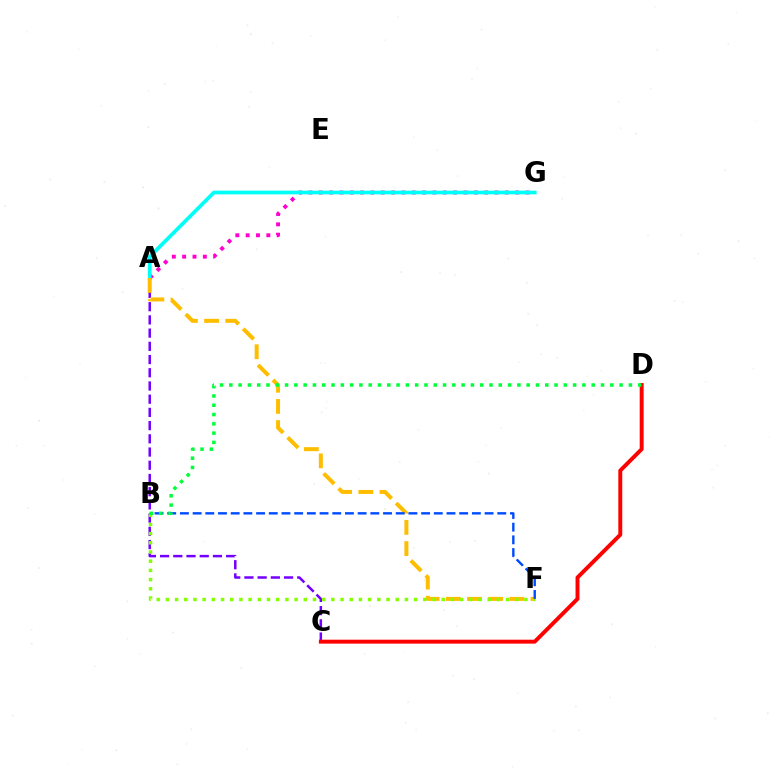{('A', 'C'): [{'color': '#7200ff', 'line_style': 'dashed', 'thickness': 1.8}], ('A', 'G'): [{'color': '#ff00cf', 'line_style': 'dotted', 'thickness': 2.81}, {'color': '#00fff6', 'line_style': 'solid', 'thickness': 2.67}], ('A', 'F'): [{'color': '#ffbd00', 'line_style': 'dashed', 'thickness': 2.88}], ('B', 'F'): [{'color': '#84ff00', 'line_style': 'dotted', 'thickness': 2.5}, {'color': '#004bff', 'line_style': 'dashed', 'thickness': 1.72}], ('C', 'D'): [{'color': '#ff0000', 'line_style': 'solid', 'thickness': 2.83}], ('B', 'D'): [{'color': '#00ff39', 'line_style': 'dotted', 'thickness': 2.52}]}